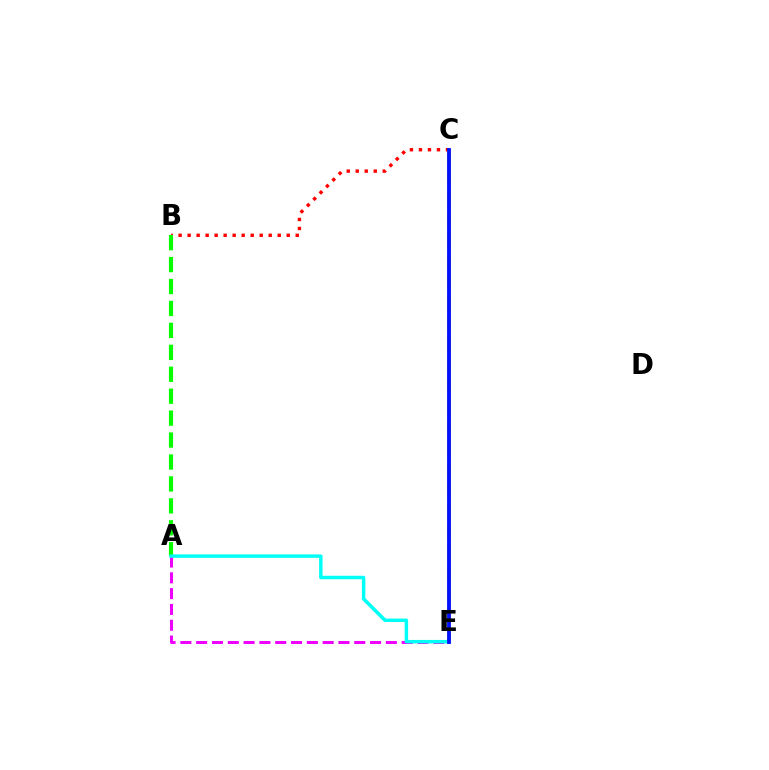{('B', 'C'): [{'color': '#ff0000', 'line_style': 'dotted', 'thickness': 2.45}], ('A', 'B'): [{'color': '#08ff00', 'line_style': 'dashed', 'thickness': 2.98}], ('A', 'E'): [{'color': '#ee00ff', 'line_style': 'dashed', 'thickness': 2.15}, {'color': '#00fff6', 'line_style': 'solid', 'thickness': 2.5}], ('C', 'E'): [{'color': '#fcf500', 'line_style': 'dashed', 'thickness': 2.83}, {'color': '#0010ff', 'line_style': 'solid', 'thickness': 2.76}]}